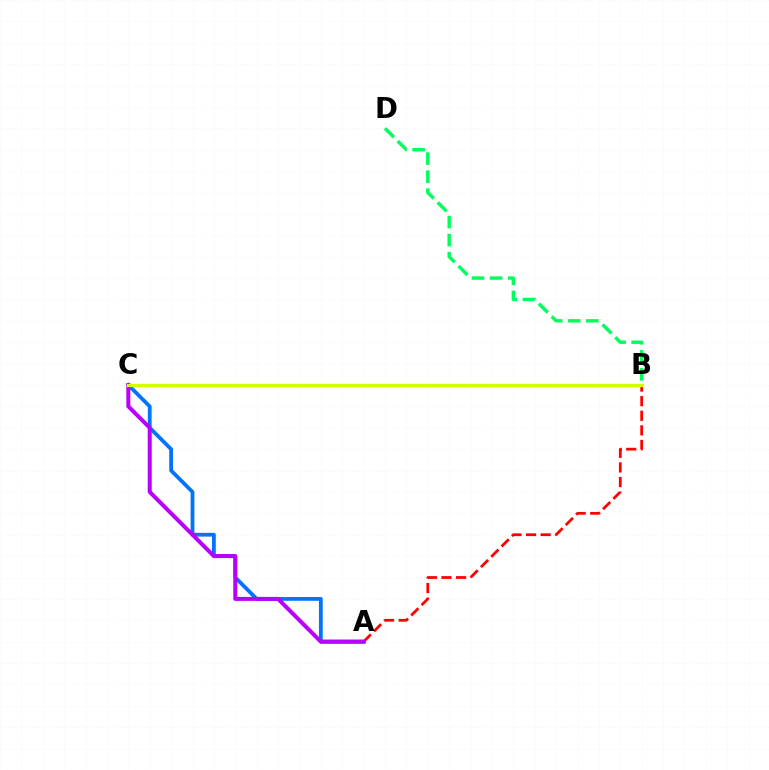{('B', 'D'): [{'color': '#00ff5c', 'line_style': 'dashed', 'thickness': 2.46}], ('A', 'B'): [{'color': '#ff0000', 'line_style': 'dashed', 'thickness': 1.98}], ('A', 'C'): [{'color': '#0074ff', 'line_style': 'solid', 'thickness': 2.72}, {'color': '#b900ff', 'line_style': 'solid', 'thickness': 2.89}], ('B', 'C'): [{'color': '#d1ff00', 'line_style': 'solid', 'thickness': 2.4}]}